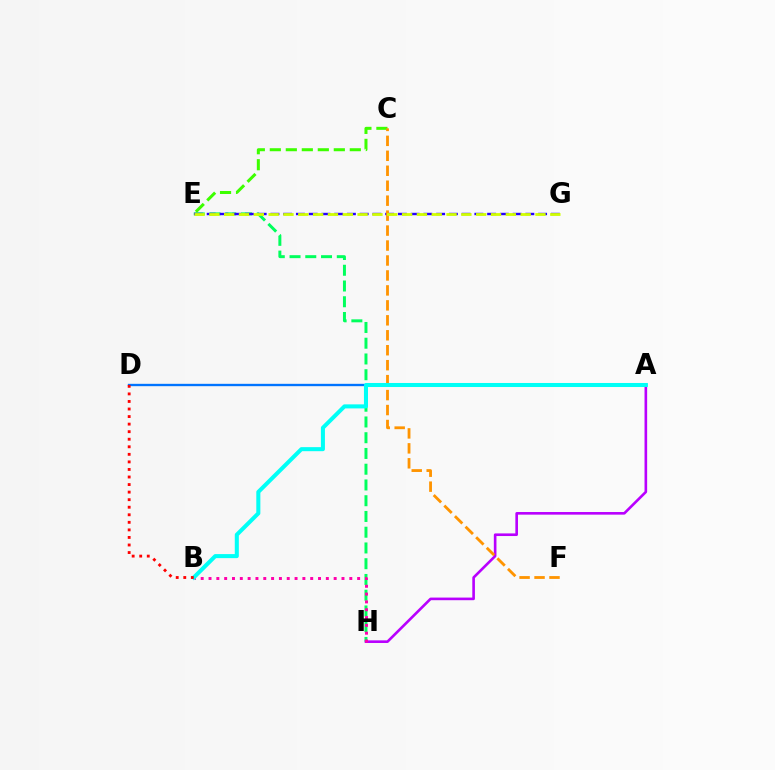{('E', 'H'): [{'color': '#00ff5c', 'line_style': 'dashed', 'thickness': 2.14}], ('E', 'G'): [{'color': '#2500ff', 'line_style': 'dashed', 'thickness': 1.73}, {'color': '#d1ff00', 'line_style': 'dashed', 'thickness': 2.01}], ('C', 'E'): [{'color': '#3dff00', 'line_style': 'dashed', 'thickness': 2.17}], ('A', 'H'): [{'color': '#b900ff', 'line_style': 'solid', 'thickness': 1.89}], ('C', 'F'): [{'color': '#ff9400', 'line_style': 'dashed', 'thickness': 2.03}], ('B', 'H'): [{'color': '#ff00ac', 'line_style': 'dotted', 'thickness': 2.13}], ('A', 'D'): [{'color': '#0074ff', 'line_style': 'solid', 'thickness': 1.69}], ('A', 'B'): [{'color': '#00fff6', 'line_style': 'solid', 'thickness': 2.91}], ('B', 'D'): [{'color': '#ff0000', 'line_style': 'dotted', 'thickness': 2.05}]}